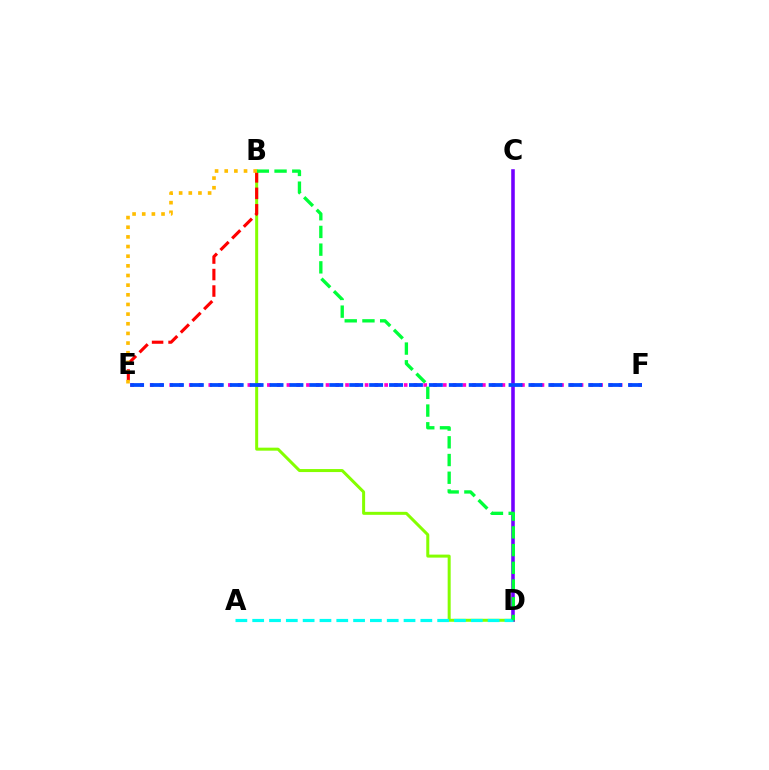{('B', 'D'): [{'color': '#84ff00', 'line_style': 'solid', 'thickness': 2.16}, {'color': '#00ff39', 'line_style': 'dashed', 'thickness': 2.41}], ('C', 'D'): [{'color': '#7200ff', 'line_style': 'solid', 'thickness': 2.57}], ('E', 'F'): [{'color': '#ff00cf', 'line_style': 'dotted', 'thickness': 2.65}, {'color': '#004bff', 'line_style': 'dashed', 'thickness': 2.71}], ('B', 'E'): [{'color': '#ff0000', 'line_style': 'dashed', 'thickness': 2.24}, {'color': '#ffbd00', 'line_style': 'dotted', 'thickness': 2.62}], ('A', 'D'): [{'color': '#00fff6', 'line_style': 'dashed', 'thickness': 2.28}]}